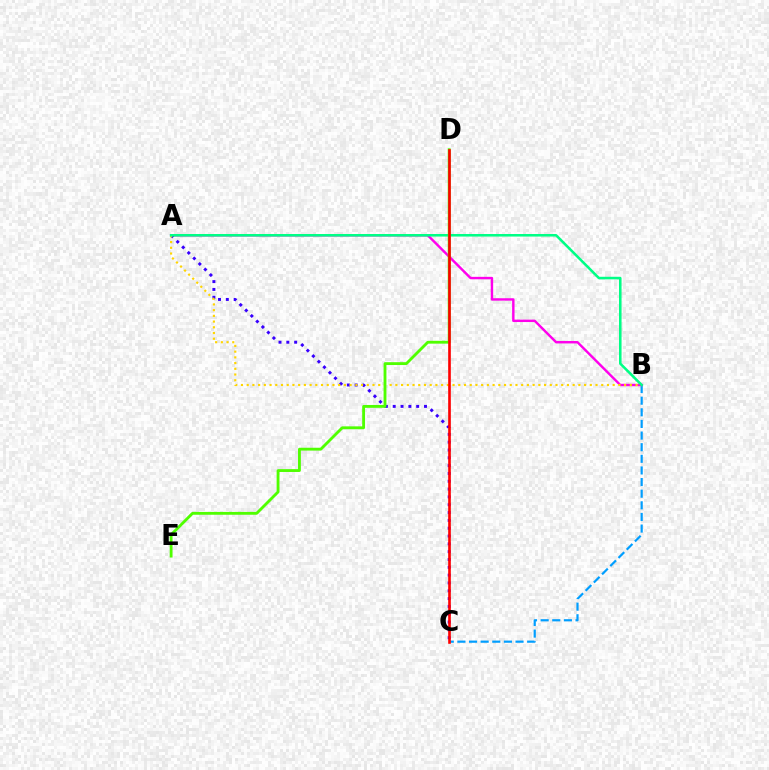{('B', 'C'): [{'color': '#009eff', 'line_style': 'dashed', 'thickness': 1.58}], ('A', 'B'): [{'color': '#ff00ed', 'line_style': 'solid', 'thickness': 1.74}, {'color': '#ffd500', 'line_style': 'dotted', 'thickness': 1.55}, {'color': '#00ff86', 'line_style': 'solid', 'thickness': 1.84}], ('A', 'C'): [{'color': '#3700ff', 'line_style': 'dotted', 'thickness': 2.13}], ('D', 'E'): [{'color': '#4fff00', 'line_style': 'solid', 'thickness': 2.05}], ('C', 'D'): [{'color': '#ff0000', 'line_style': 'solid', 'thickness': 1.9}]}